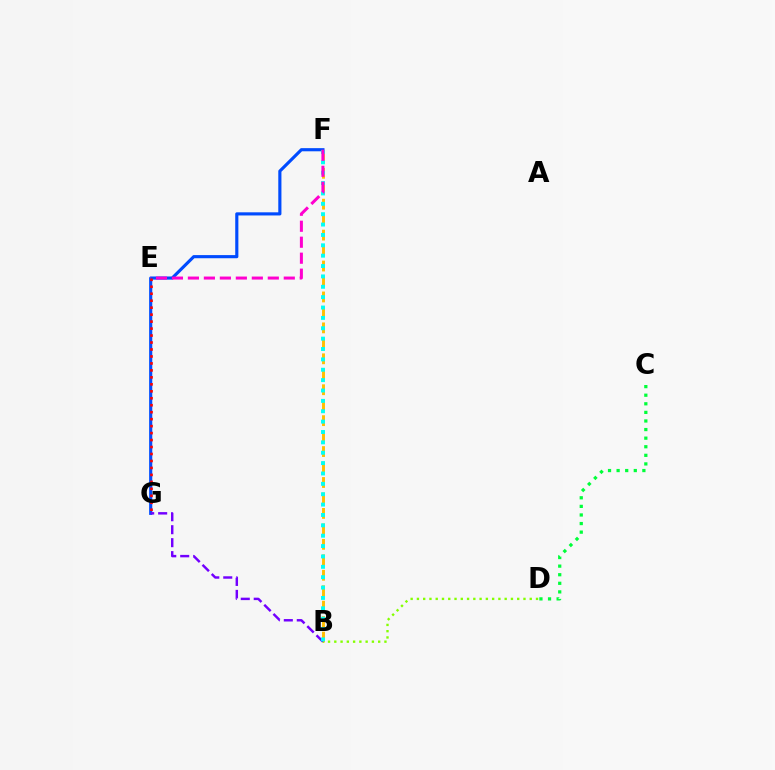{('C', 'D'): [{'color': '#00ff39', 'line_style': 'dotted', 'thickness': 2.33}], ('B', 'F'): [{'color': '#ffbd00', 'line_style': 'dashed', 'thickness': 2.1}, {'color': '#00fff6', 'line_style': 'dotted', 'thickness': 2.82}], ('B', 'D'): [{'color': '#84ff00', 'line_style': 'dotted', 'thickness': 1.7}], ('F', 'G'): [{'color': '#004bff', 'line_style': 'solid', 'thickness': 2.26}], ('B', 'G'): [{'color': '#7200ff', 'line_style': 'dashed', 'thickness': 1.76}], ('E', 'F'): [{'color': '#ff00cf', 'line_style': 'dashed', 'thickness': 2.17}], ('E', 'G'): [{'color': '#ff0000', 'line_style': 'dotted', 'thickness': 1.89}]}